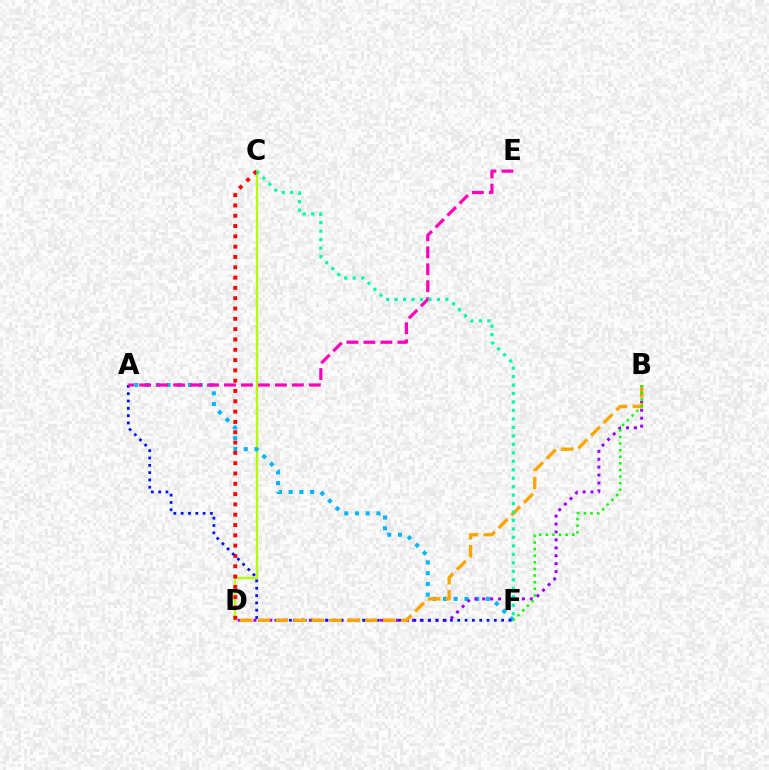{('C', 'D'): [{'color': '#b3ff00', 'line_style': 'solid', 'thickness': 1.69}, {'color': '#ff0000', 'line_style': 'dotted', 'thickness': 2.8}], ('A', 'F'): [{'color': '#00b5ff', 'line_style': 'dotted', 'thickness': 2.92}, {'color': '#0010ff', 'line_style': 'dotted', 'thickness': 1.99}], ('B', 'D'): [{'color': '#9b00ff', 'line_style': 'dotted', 'thickness': 2.15}, {'color': '#ffa500', 'line_style': 'dashed', 'thickness': 2.43}], ('A', 'E'): [{'color': '#ff00bd', 'line_style': 'dashed', 'thickness': 2.31}], ('B', 'F'): [{'color': '#08ff00', 'line_style': 'dotted', 'thickness': 1.8}], ('C', 'F'): [{'color': '#00ff9d', 'line_style': 'dotted', 'thickness': 2.3}]}